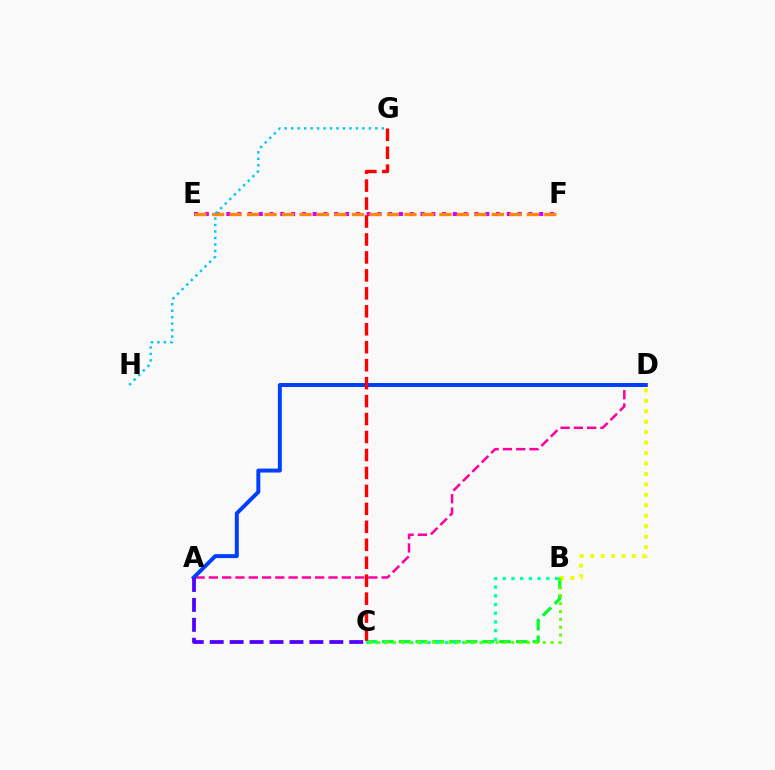{('E', 'F'): [{'color': '#d600ff', 'line_style': 'dotted', 'thickness': 2.93}, {'color': '#ff8800', 'line_style': 'dashed', 'thickness': 2.38}], ('B', 'C'): [{'color': '#00ff27', 'line_style': 'dashed', 'thickness': 2.27}, {'color': '#00ffaf', 'line_style': 'dotted', 'thickness': 2.36}, {'color': '#66ff00', 'line_style': 'dotted', 'thickness': 2.14}], ('A', 'D'): [{'color': '#ff00a0', 'line_style': 'dashed', 'thickness': 1.81}, {'color': '#003fff', 'line_style': 'solid', 'thickness': 2.85}], ('B', 'D'): [{'color': '#eeff00', 'line_style': 'dotted', 'thickness': 2.84}], ('G', 'H'): [{'color': '#00c7ff', 'line_style': 'dotted', 'thickness': 1.76}], ('C', 'G'): [{'color': '#ff0000', 'line_style': 'dashed', 'thickness': 2.44}], ('A', 'C'): [{'color': '#4f00ff', 'line_style': 'dashed', 'thickness': 2.71}]}